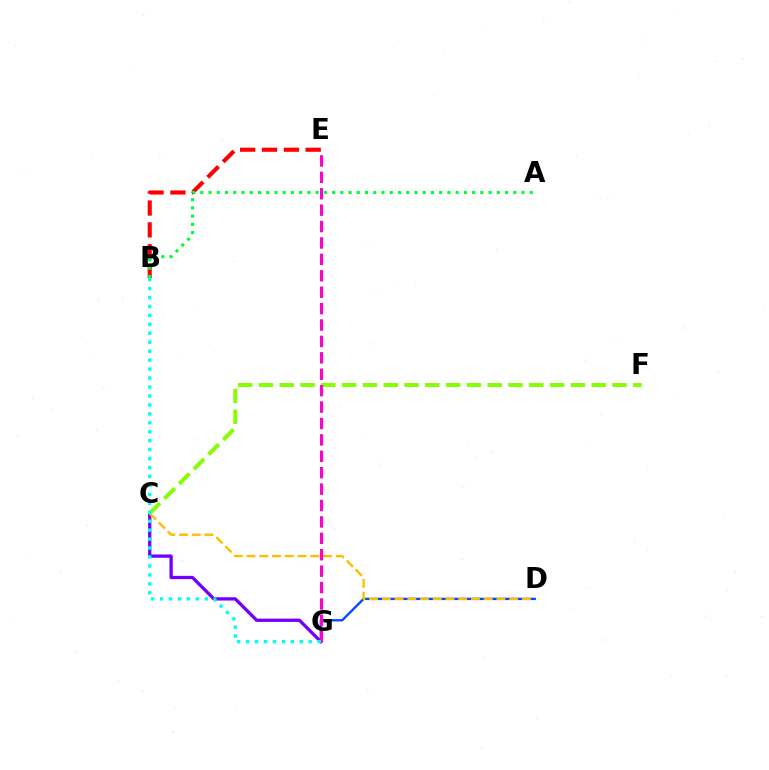{('C', 'G'): [{'color': '#7200ff', 'line_style': 'solid', 'thickness': 2.37}], ('D', 'G'): [{'color': '#004bff', 'line_style': 'solid', 'thickness': 1.7}], ('C', 'D'): [{'color': '#ffbd00', 'line_style': 'dashed', 'thickness': 1.73}], ('C', 'F'): [{'color': '#84ff00', 'line_style': 'dashed', 'thickness': 2.83}], ('B', 'E'): [{'color': '#ff0000', 'line_style': 'dashed', 'thickness': 2.97}], ('E', 'G'): [{'color': '#ff00cf', 'line_style': 'dashed', 'thickness': 2.23}], ('A', 'B'): [{'color': '#00ff39', 'line_style': 'dotted', 'thickness': 2.24}], ('B', 'G'): [{'color': '#00fff6', 'line_style': 'dotted', 'thickness': 2.43}]}